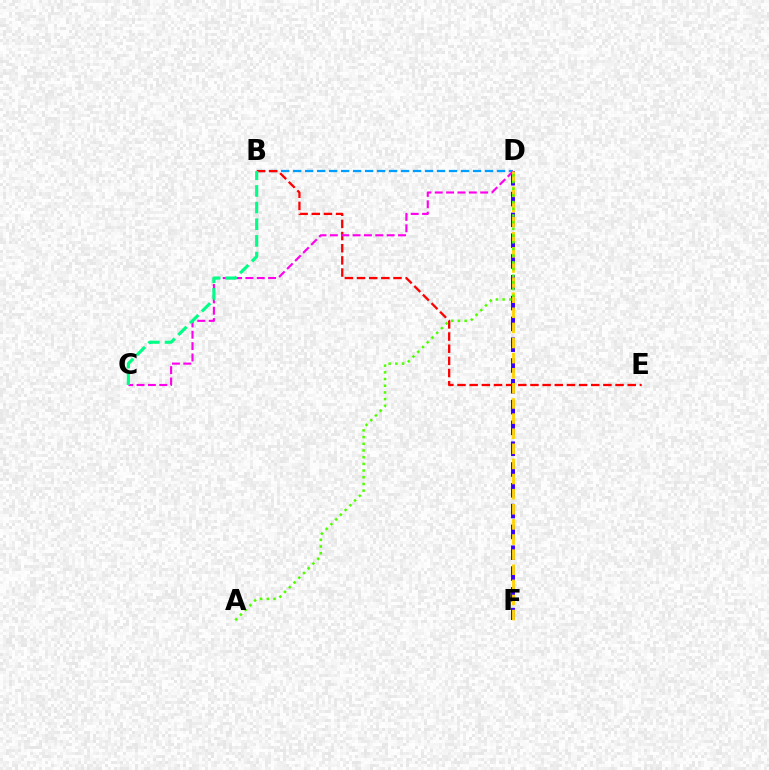{('D', 'F'): [{'color': '#3700ff', 'line_style': 'dashed', 'thickness': 2.83}, {'color': '#ffd500', 'line_style': 'dashed', 'thickness': 2.05}], ('B', 'D'): [{'color': '#009eff', 'line_style': 'dashed', 'thickness': 1.63}], ('B', 'E'): [{'color': '#ff0000', 'line_style': 'dashed', 'thickness': 1.65}], ('C', 'D'): [{'color': '#ff00ed', 'line_style': 'dashed', 'thickness': 1.54}], ('B', 'C'): [{'color': '#00ff86', 'line_style': 'dashed', 'thickness': 2.26}], ('A', 'D'): [{'color': '#4fff00', 'line_style': 'dotted', 'thickness': 1.82}]}